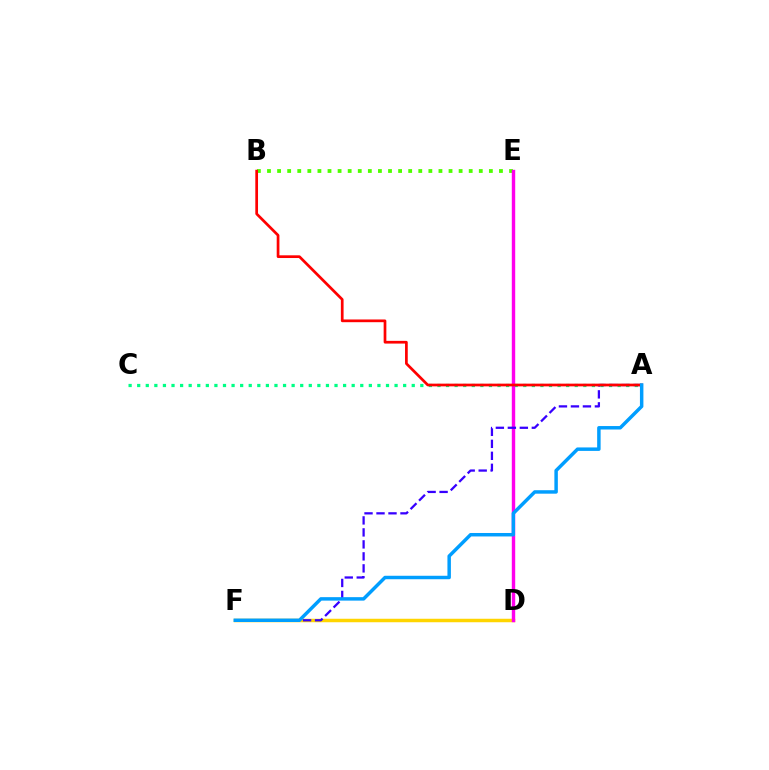{('A', 'C'): [{'color': '#00ff86', 'line_style': 'dotted', 'thickness': 2.33}], ('B', 'E'): [{'color': '#4fff00', 'line_style': 'dotted', 'thickness': 2.74}], ('D', 'F'): [{'color': '#ffd500', 'line_style': 'solid', 'thickness': 2.51}], ('D', 'E'): [{'color': '#ff00ed', 'line_style': 'solid', 'thickness': 2.45}], ('A', 'F'): [{'color': '#3700ff', 'line_style': 'dashed', 'thickness': 1.63}, {'color': '#009eff', 'line_style': 'solid', 'thickness': 2.5}], ('A', 'B'): [{'color': '#ff0000', 'line_style': 'solid', 'thickness': 1.95}]}